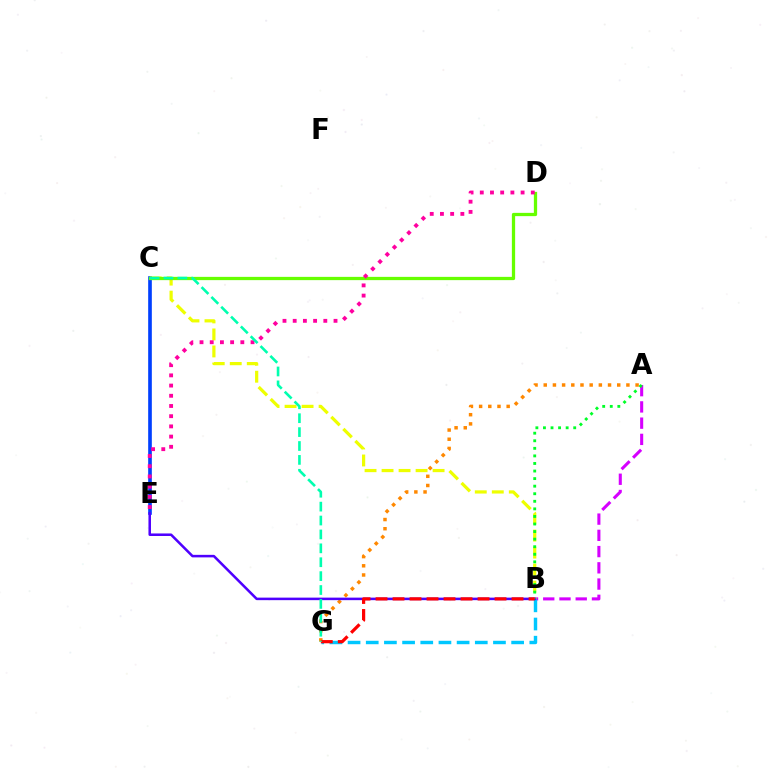{('A', 'B'): [{'color': '#d600ff', 'line_style': 'dashed', 'thickness': 2.21}, {'color': '#00ff27', 'line_style': 'dotted', 'thickness': 2.06}], ('A', 'G'): [{'color': '#ff8800', 'line_style': 'dotted', 'thickness': 2.5}], ('B', 'G'): [{'color': '#00c7ff', 'line_style': 'dashed', 'thickness': 2.47}, {'color': '#ff0000', 'line_style': 'dashed', 'thickness': 2.31}], ('C', 'E'): [{'color': '#003fff', 'line_style': 'solid', 'thickness': 2.63}], ('B', 'C'): [{'color': '#eeff00', 'line_style': 'dashed', 'thickness': 2.31}], ('C', 'D'): [{'color': '#66ff00', 'line_style': 'solid', 'thickness': 2.35}], ('D', 'E'): [{'color': '#ff00a0', 'line_style': 'dotted', 'thickness': 2.77}], ('B', 'E'): [{'color': '#4f00ff', 'line_style': 'solid', 'thickness': 1.82}], ('C', 'G'): [{'color': '#00ffaf', 'line_style': 'dashed', 'thickness': 1.89}]}